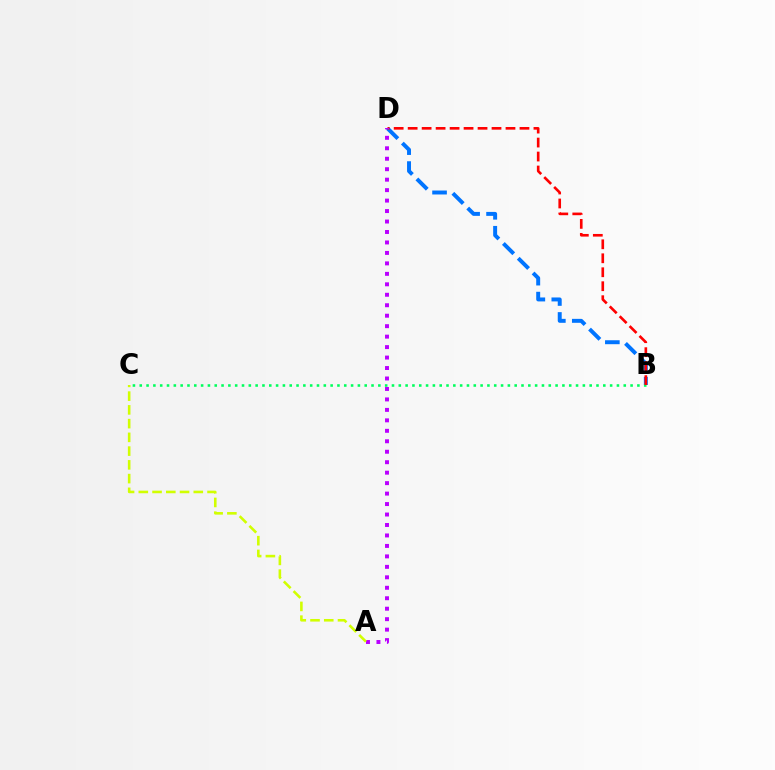{('B', 'D'): [{'color': '#0074ff', 'line_style': 'dashed', 'thickness': 2.84}, {'color': '#ff0000', 'line_style': 'dashed', 'thickness': 1.9}], ('B', 'C'): [{'color': '#00ff5c', 'line_style': 'dotted', 'thickness': 1.85}], ('A', 'D'): [{'color': '#b900ff', 'line_style': 'dotted', 'thickness': 2.84}], ('A', 'C'): [{'color': '#d1ff00', 'line_style': 'dashed', 'thickness': 1.87}]}